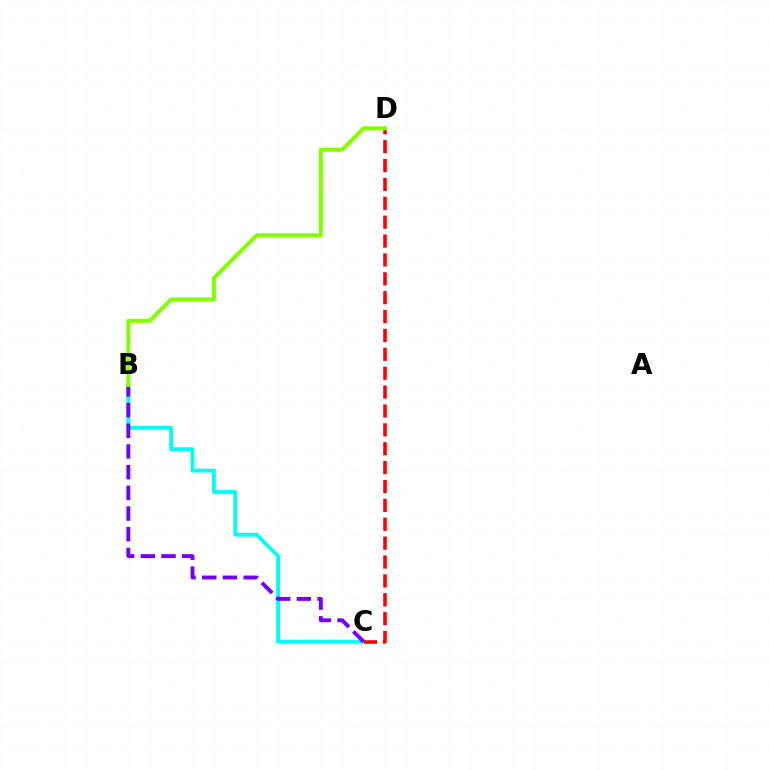{('B', 'C'): [{'color': '#00fff6', 'line_style': 'solid', 'thickness': 2.78}, {'color': '#7200ff', 'line_style': 'dashed', 'thickness': 2.81}], ('C', 'D'): [{'color': '#ff0000', 'line_style': 'dashed', 'thickness': 2.56}], ('B', 'D'): [{'color': '#84ff00', 'line_style': 'solid', 'thickness': 2.89}]}